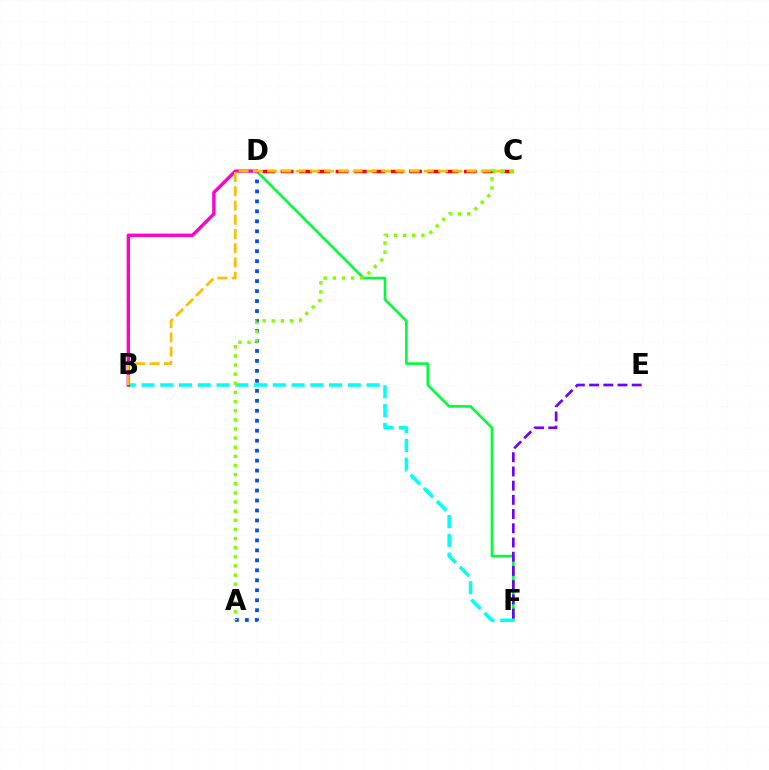{('D', 'F'): [{'color': '#00ff39', 'line_style': 'solid', 'thickness': 1.89}], ('A', 'D'): [{'color': '#004bff', 'line_style': 'dotted', 'thickness': 2.71}], ('B', 'F'): [{'color': '#00fff6', 'line_style': 'dashed', 'thickness': 2.55}], ('E', 'F'): [{'color': '#7200ff', 'line_style': 'dashed', 'thickness': 1.93}], ('C', 'D'): [{'color': '#ff0000', 'line_style': 'dashed', 'thickness': 2.49}], ('B', 'D'): [{'color': '#ff00cf', 'line_style': 'solid', 'thickness': 2.44}], ('B', 'C'): [{'color': '#ffbd00', 'line_style': 'dashed', 'thickness': 1.94}], ('A', 'C'): [{'color': '#84ff00', 'line_style': 'dotted', 'thickness': 2.48}]}